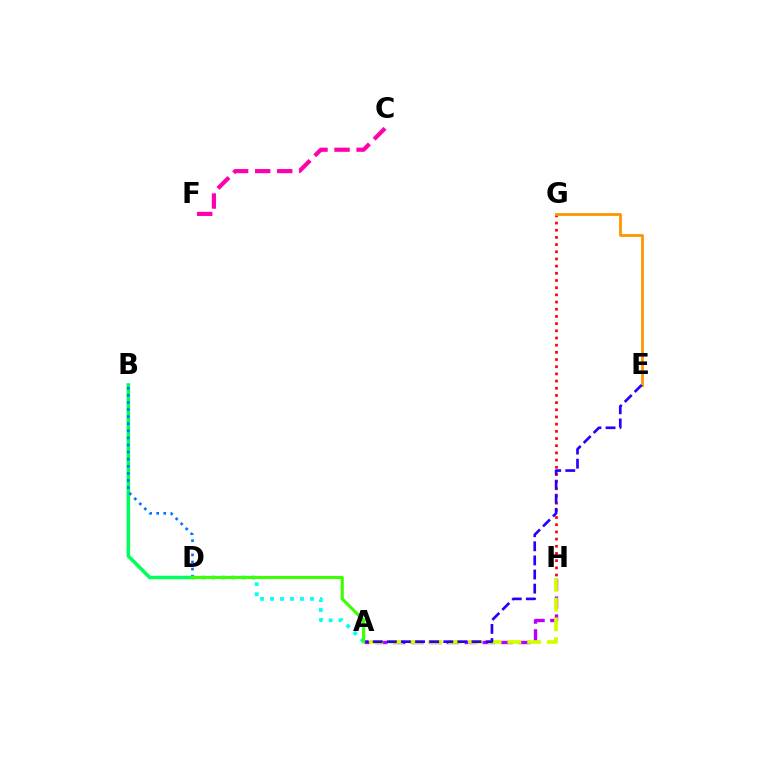{('B', 'D'): [{'color': '#00ff5c', 'line_style': 'solid', 'thickness': 2.56}, {'color': '#0074ff', 'line_style': 'dotted', 'thickness': 1.93}], ('A', 'H'): [{'color': '#b900ff', 'line_style': 'dashed', 'thickness': 2.43}, {'color': '#d1ff00', 'line_style': 'dashed', 'thickness': 2.68}], ('G', 'H'): [{'color': '#ff0000', 'line_style': 'dotted', 'thickness': 1.95}], ('C', 'F'): [{'color': '#ff00ac', 'line_style': 'dashed', 'thickness': 3.0}], ('E', 'G'): [{'color': '#ff9400', 'line_style': 'solid', 'thickness': 2.0}], ('A', 'E'): [{'color': '#2500ff', 'line_style': 'dashed', 'thickness': 1.92}], ('A', 'D'): [{'color': '#00fff6', 'line_style': 'dotted', 'thickness': 2.72}, {'color': '#3dff00', 'line_style': 'solid', 'thickness': 2.26}]}